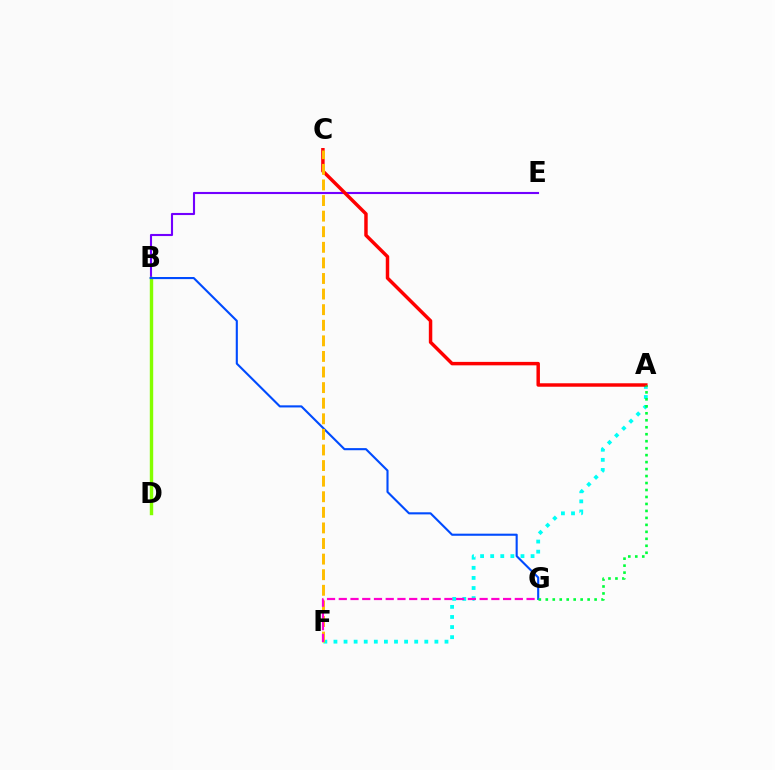{('A', 'F'): [{'color': '#00fff6', 'line_style': 'dotted', 'thickness': 2.74}], ('B', 'E'): [{'color': '#7200ff', 'line_style': 'solid', 'thickness': 1.52}], ('B', 'D'): [{'color': '#84ff00', 'line_style': 'solid', 'thickness': 2.45}], ('A', 'C'): [{'color': '#ff0000', 'line_style': 'solid', 'thickness': 2.49}], ('B', 'G'): [{'color': '#004bff', 'line_style': 'solid', 'thickness': 1.52}], ('A', 'G'): [{'color': '#00ff39', 'line_style': 'dotted', 'thickness': 1.89}], ('C', 'F'): [{'color': '#ffbd00', 'line_style': 'dashed', 'thickness': 2.12}], ('F', 'G'): [{'color': '#ff00cf', 'line_style': 'dashed', 'thickness': 1.59}]}